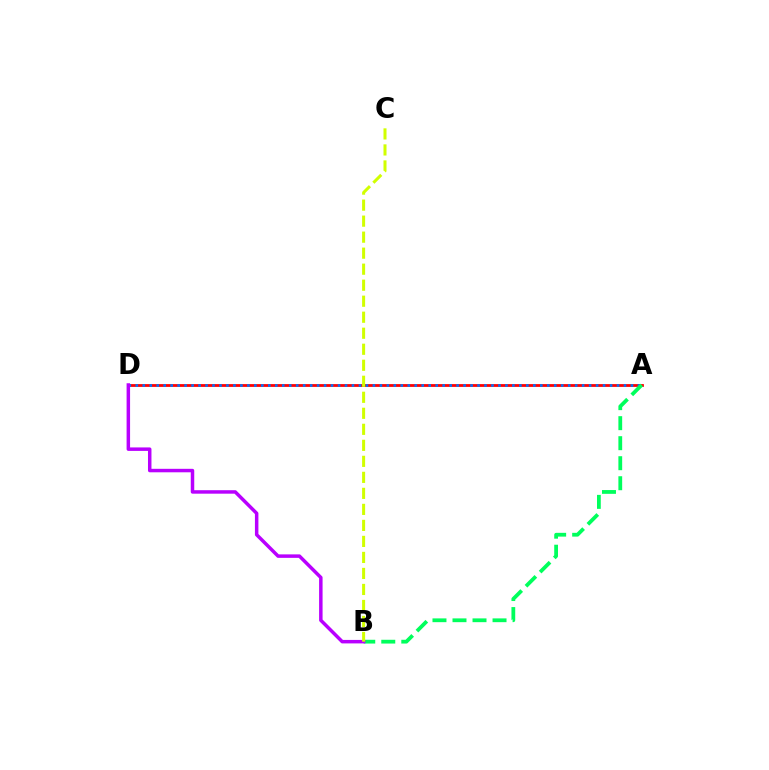{('A', 'D'): [{'color': '#ff0000', 'line_style': 'solid', 'thickness': 2.01}, {'color': '#0074ff', 'line_style': 'dotted', 'thickness': 1.89}], ('A', 'B'): [{'color': '#00ff5c', 'line_style': 'dashed', 'thickness': 2.72}], ('B', 'D'): [{'color': '#b900ff', 'line_style': 'solid', 'thickness': 2.51}], ('B', 'C'): [{'color': '#d1ff00', 'line_style': 'dashed', 'thickness': 2.18}]}